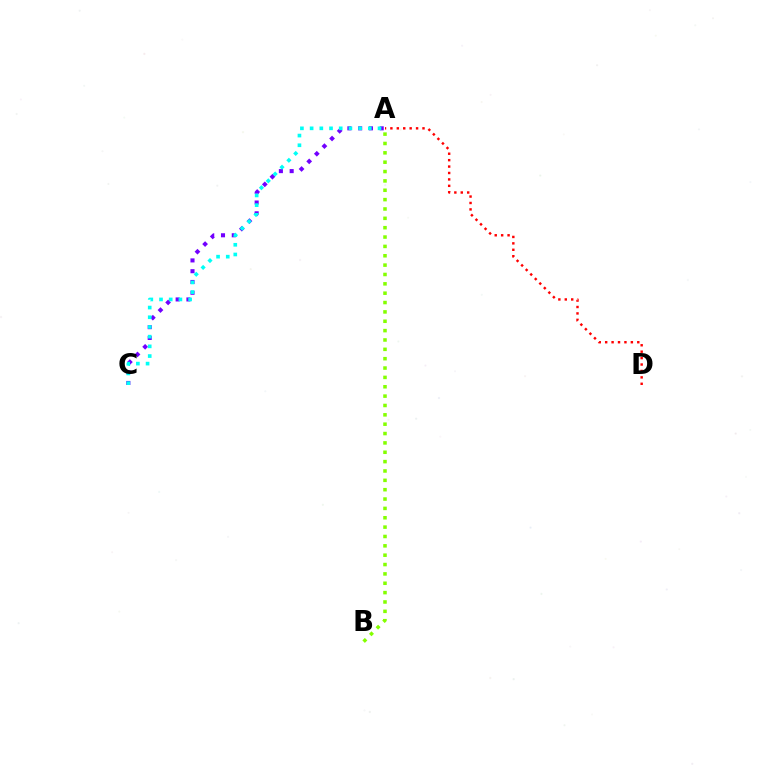{('A', 'C'): [{'color': '#7200ff', 'line_style': 'dotted', 'thickness': 2.93}, {'color': '#00fff6', 'line_style': 'dotted', 'thickness': 2.64}], ('A', 'D'): [{'color': '#ff0000', 'line_style': 'dotted', 'thickness': 1.74}], ('A', 'B'): [{'color': '#84ff00', 'line_style': 'dotted', 'thickness': 2.54}]}